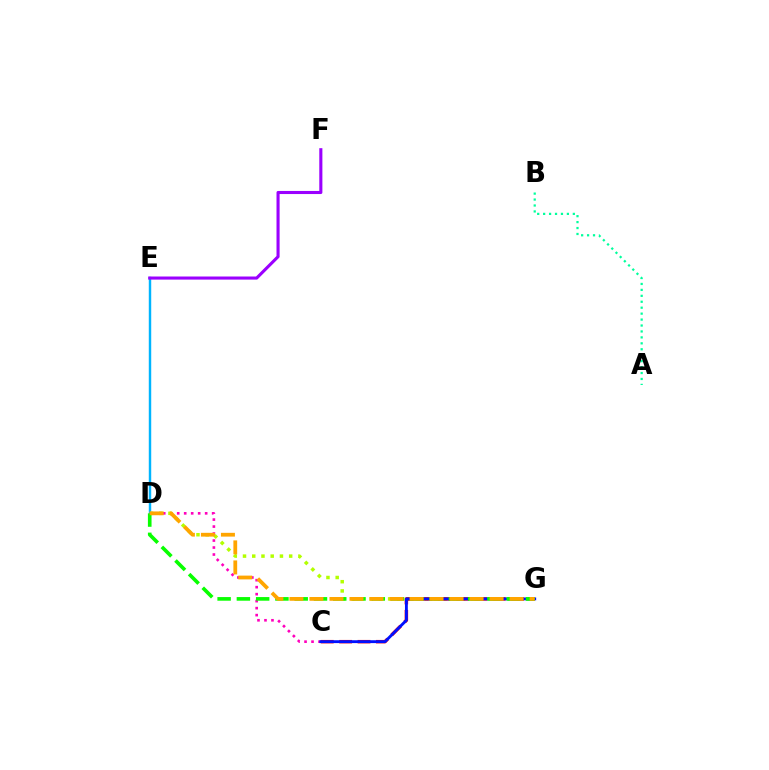{('D', 'E'): [{'color': '#00b5ff', 'line_style': 'solid', 'thickness': 1.76}], ('C', 'D'): [{'color': '#ff00bd', 'line_style': 'dotted', 'thickness': 1.9}], ('E', 'F'): [{'color': '#9b00ff', 'line_style': 'solid', 'thickness': 2.23}], ('D', 'G'): [{'color': '#b3ff00', 'line_style': 'dotted', 'thickness': 2.51}, {'color': '#08ff00', 'line_style': 'dashed', 'thickness': 2.62}, {'color': '#ffa500', 'line_style': 'dashed', 'thickness': 2.72}], ('C', 'G'): [{'color': '#ff0000', 'line_style': 'dashed', 'thickness': 2.5}, {'color': '#0010ff', 'line_style': 'solid', 'thickness': 2.06}], ('A', 'B'): [{'color': '#00ff9d', 'line_style': 'dotted', 'thickness': 1.61}]}